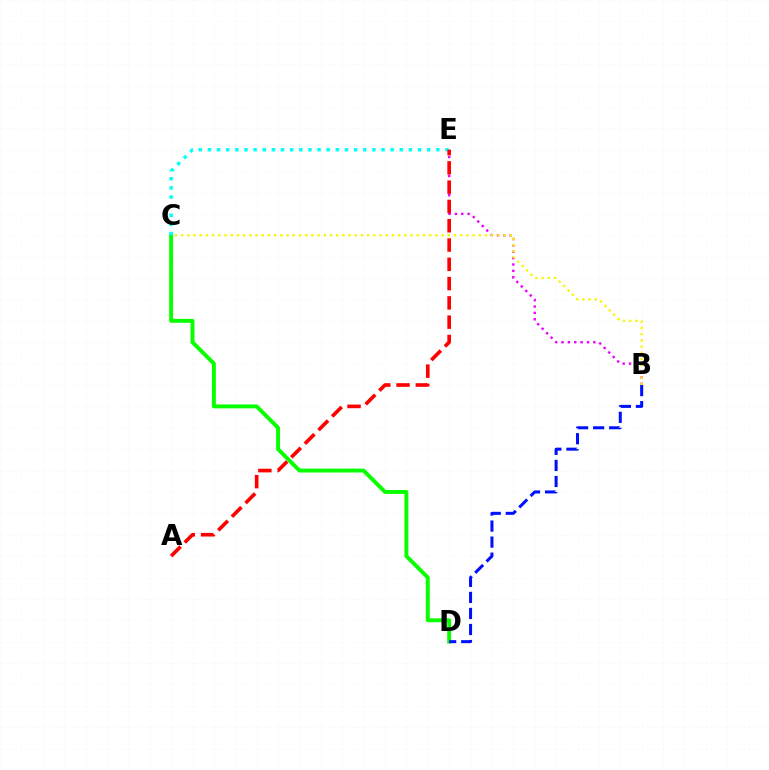{('B', 'E'): [{'color': '#ee00ff', 'line_style': 'dotted', 'thickness': 1.73}], ('C', 'D'): [{'color': '#08ff00', 'line_style': 'solid', 'thickness': 2.82}], ('B', 'D'): [{'color': '#0010ff', 'line_style': 'dashed', 'thickness': 2.18}], ('C', 'E'): [{'color': '#00fff6', 'line_style': 'dotted', 'thickness': 2.48}], ('A', 'E'): [{'color': '#ff0000', 'line_style': 'dashed', 'thickness': 2.62}], ('B', 'C'): [{'color': '#fcf500', 'line_style': 'dotted', 'thickness': 1.68}]}